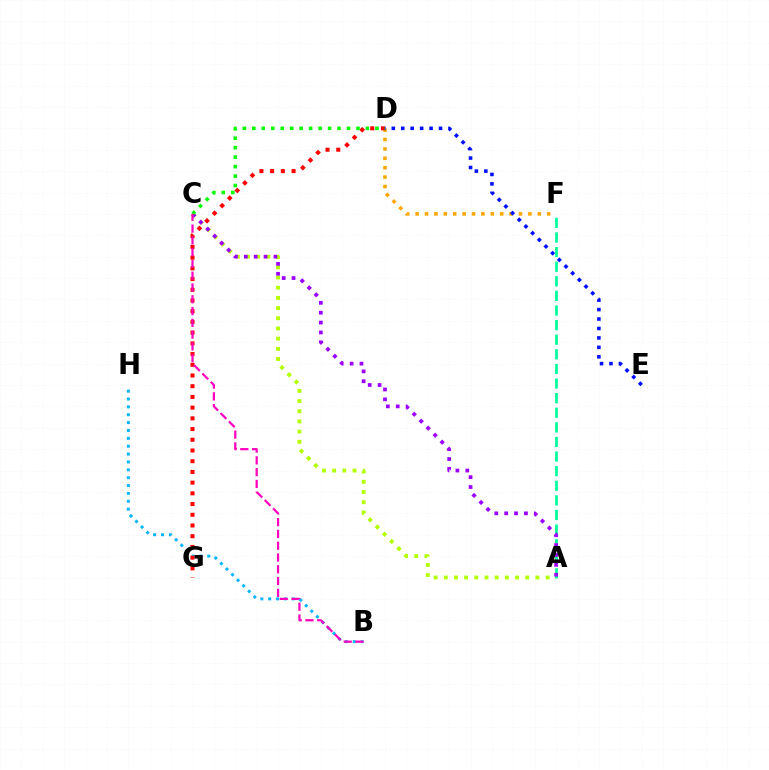{('A', 'C'): [{'color': '#b3ff00', 'line_style': 'dotted', 'thickness': 2.77}, {'color': '#9b00ff', 'line_style': 'dotted', 'thickness': 2.68}], ('D', 'F'): [{'color': '#ffa500', 'line_style': 'dotted', 'thickness': 2.55}], ('A', 'F'): [{'color': '#00ff9d', 'line_style': 'dashed', 'thickness': 1.98}], ('B', 'H'): [{'color': '#00b5ff', 'line_style': 'dotted', 'thickness': 2.14}], ('D', 'G'): [{'color': '#ff0000', 'line_style': 'dotted', 'thickness': 2.91}], ('D', 'E'): [{'color': '#0010ff', 'line_style': 'dotted', 'thickness': 2.57}], ('C', 'D'): [{'color': '#08ff00', 'line_style': 'dotted', 'thickness': 2.57}], ('B', 'C'): [{'color': '#ff00bd', 'line_style': 'dashed', 'thickness': 1.6}]}